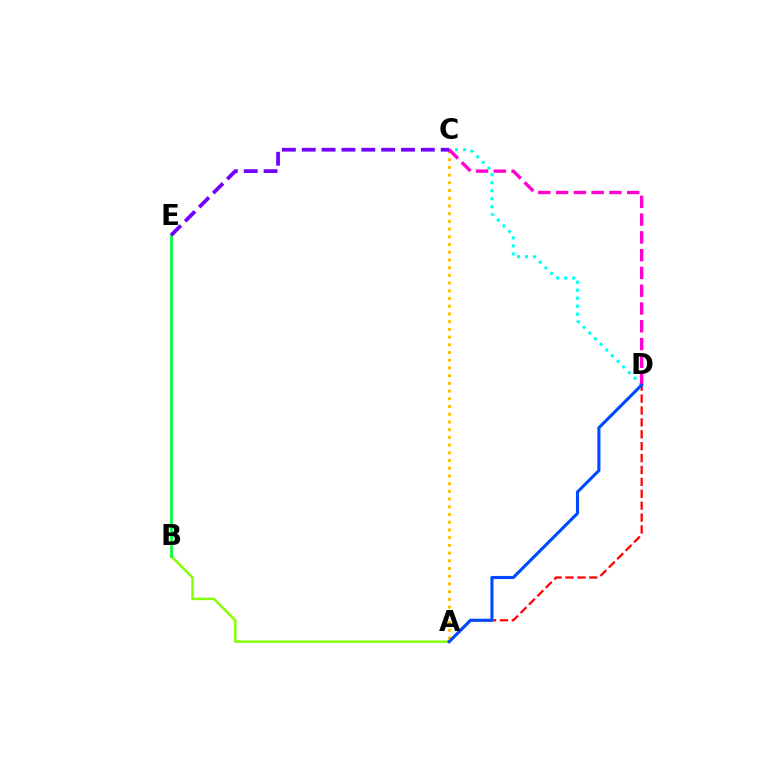{('A', 'B'): [{'color': '#84ff00', 'line_style': 'solid', 'thickness': 1.77}], ('C', 'D'): [{'color': '#00fff6', 'line_style': 'dotted', 'thickness': 2.17}, {'color': '#ff00cf', 'line_style': 'dashed', 'thickness': 2.42}], ('A', 'C'): [{'color': '#ffbd00', 'line_style': 'dotted', 'thickness': 2.1}], ('B', 'E'): [{'color': '#00ff39', 'line_style': 'solid', 'thickness': 1.94}], ('A', 'D'): [{'color': '#ff0000', 'line_style': 'dashed', 'thickness': 1.62}, {'color': '#004bff', 'line_style': 'solid', 'thickness': 2.24}], ('C', 'E'): [{'color': '#7200ff', 'line_style': 'dashed', 'thickness': 2.7}]}